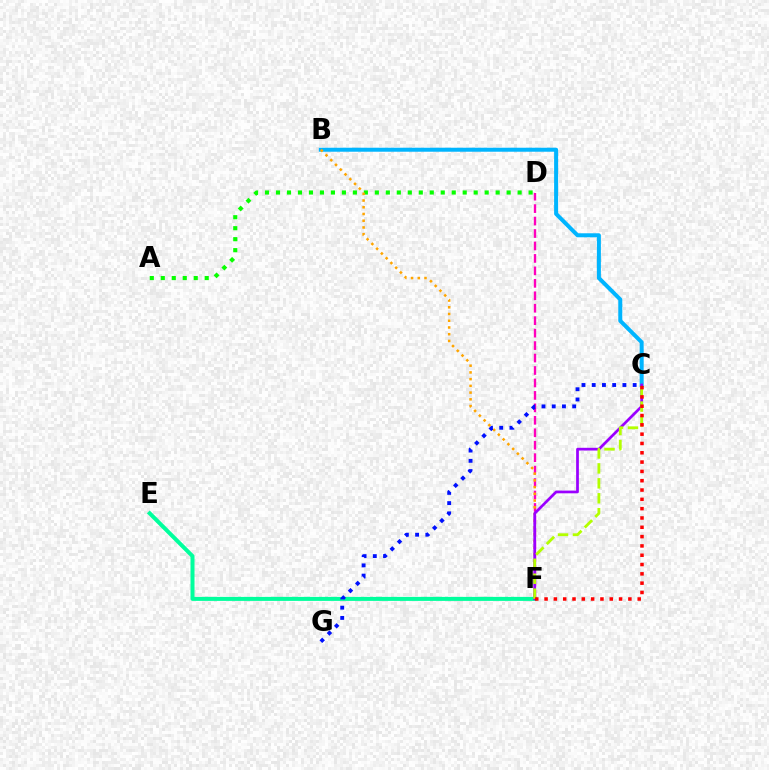{('D', 'F'): [{'color': '#ff00bd', 'line_style': 'dashed', 'thickness': 1.69}], ('B', 'C'): [{'color': '#00b5ff', 'line_style': 'solid', 'thickness': 2.88}], ('A', 'D'): [{'color': '#08ff00', 'line_style': 'dotted', 'thickness': 2.98}], ('E', 'F'): [{'color': '#00ff9d', 'line_style': 'solid', 'thickness': 2.89}], ('B', 'F'): [{'color': '#ffa500', 'line_style': 'dotted', 'thickness': 1.83}], ('C', 'F'): [{'color': '#9b00ff', 'line_style': 'solid', 'thickness': 1.96}, {'color': '#b3ff00', 'line_style': 'dashed', 'thickness': 2.03}, {'color': '#ff0000', 'line_style': 'dotted', 'thickness': 2.53}], ('C', 'G'): [{'color': '#0010ff', 'line_style': 'dotted', 'thickness': 2.78}]}